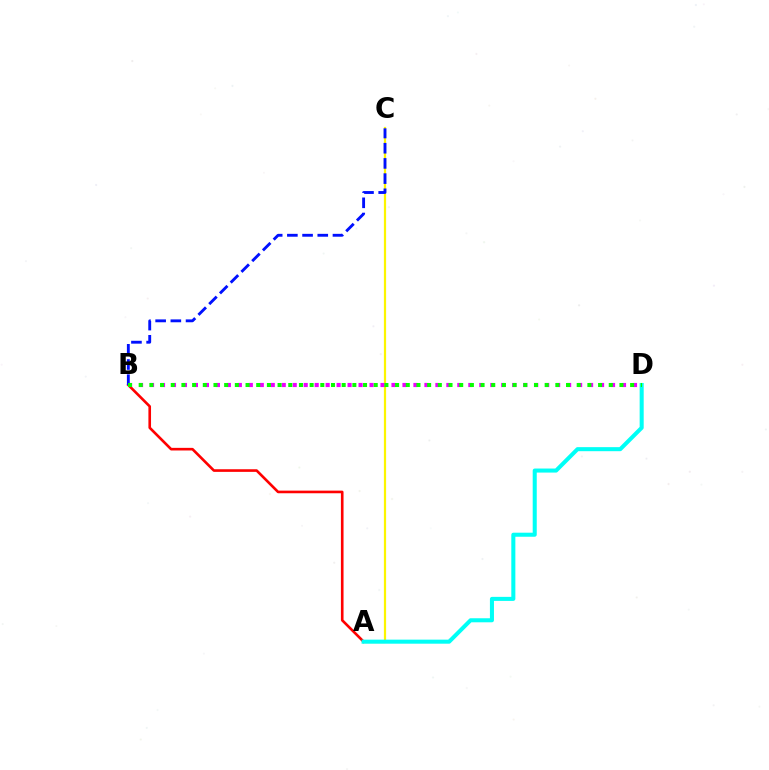{('A', 'C'): [{'color': '#fcf500', 'line_style': 'solid', 'thickness': 1.59}], ('A', 'B'): [{'color': '#ff0000', 'line_style': 'solid', 'thickness': 1.89}], ('B', 'D'): [{'color': '#ee00ff', 'line_style': 'dotted', 'thickness': 2.98}, {'color': '#08ff00', 'line_style': 'dotted', 'thickness': 2.9}], ('A', 'D'): [{'color': '#00fff6', 'line_style': 'solid', 'thickness': 2.91}], ('B', 'C'): [{'color': '#0010ff', 'line_style': 'dashed', 'thickness': 2.06}]}